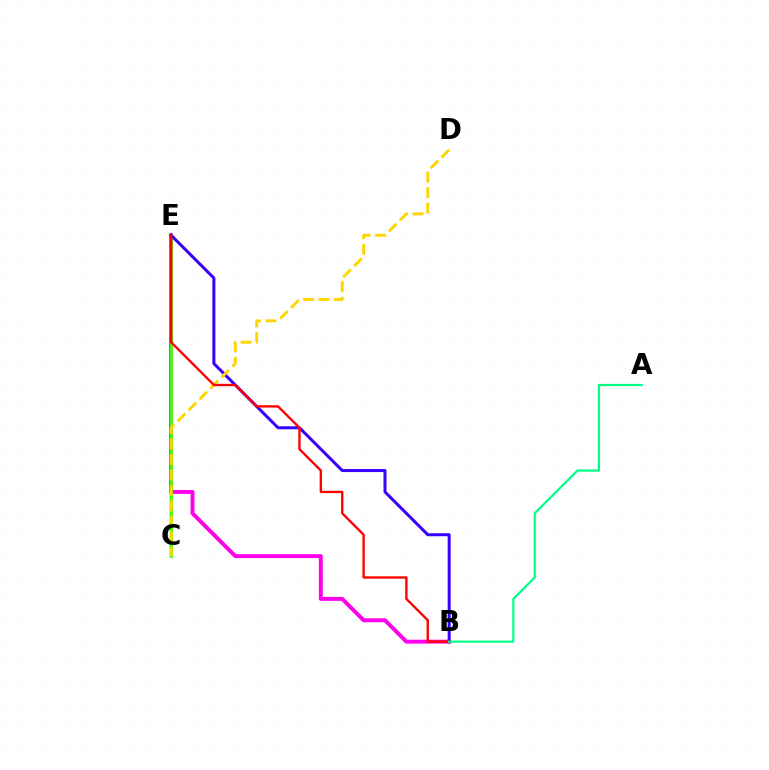{('B', 'E'): [{'color': '#ff00ed', 'line_style': 'solid', 'thickness': 2.83}, {'color': '#3700ff', 'line_style': 'solid', 'thickness': 2.17}, {'color': '#ff0000', 'line_style': 'solid', 'thickness': 1.7}], ('C', 'E'): [{'color': '#009eff', 'line_style': 'solid', 'thickness': 1.78}, {'color': '#4fff00', 'line_style': 'solid', 'thickness': 2.0}], ('C', 'D'): [{'color': '#ffd500', 'line_style': 'dashed', 'thickness': 2.1}], ('A', 'B'): [{'color': '#00ff86', 'line_style': 'solid', 'thickness': 1.57}]}